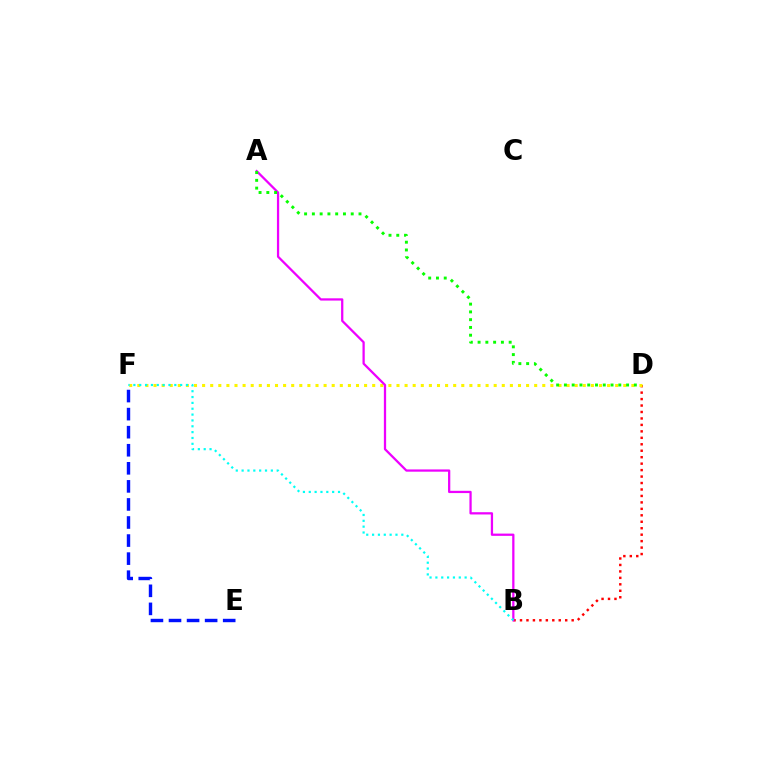{('B', 'D'): [{'color': '#ff0000', 'line_style': 'dotted', 'thickness': 1.75}], ('D', 'F'): [{'color': '#fcf500', 'line_style': 'dotted', 'thickness': 2.2}], ('A', 'B'): [{'color': '#ee00ff', 'line_style': 'solid', 'thickness': 1.63}], ('B', 'F'): [{'color': '#00fff6', 'line_style': 'dotted', 'thickness': 1.59}], ('A', 'D'): [{'color': '#08ff00', 'line_style': 'dotted', 'thickness': 2.11}], ('E', 'F'): [{'color': '#0010ff', 'line_style': 'dashed', 'thickness': 2.45}]}